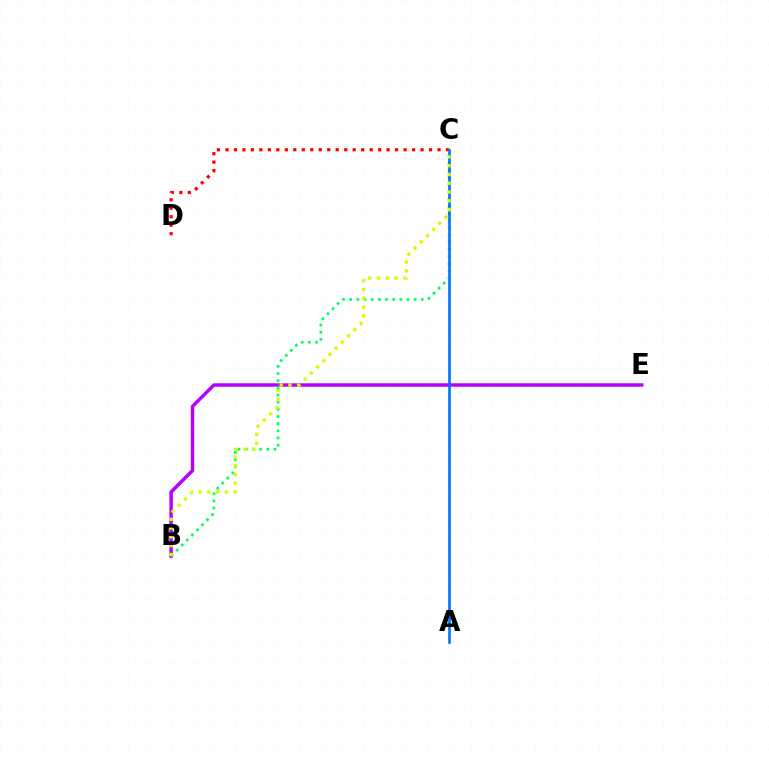{('B', 'E'): [{'color': '#b900ff', 'line_style': 'solid', 'thickness': 2.49}], ('C', 'D'): [{'color': '#ff0000', 'line_style': 'dotted', 'thickness': 2.3}], ('B', 'C'): [{'color': '#00ff5c', 'line_style': 'dotted', 'thickness': 1.95}, {'color': '#d1ff00', 'line_style': 'dotted', 'thickness': 2.38}], ('A', 'C'): [{'color': '#0074ff', 'line_style': 'solid', 'thickness': 1.9}]}